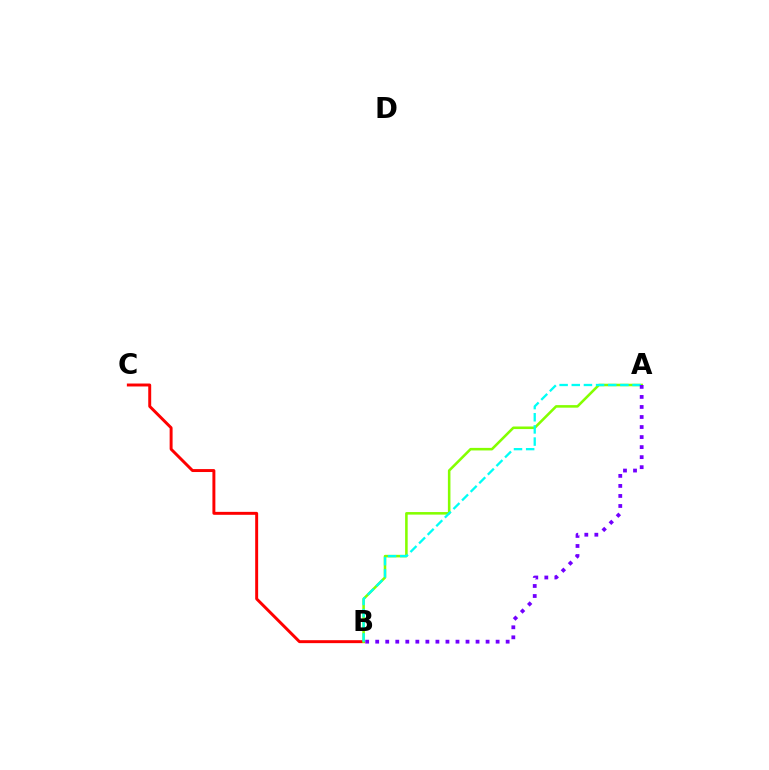{('B', 'C'): [{'color': '#ff0000', 'line_style': 'solid', 'thickness': 2.12}], ('A', 'B'): [{'color': '#84ff00', 'line_style': 'solid', 'thickness': 1.84}, {'color': '#00fff6', 'line_style': 'dashed', 'thickness': 1.65}, {'color': '#7200ff', 'line_style': 'dotted', 'thickness': 2.73}]}